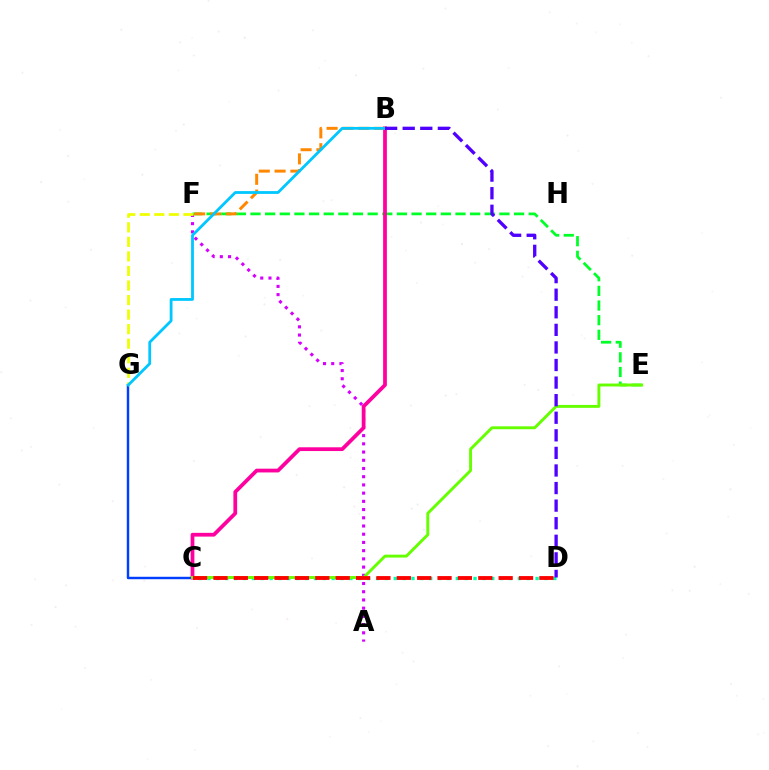{('A', 'F'): [{'color': '#d600ff', 'line_style': 'dotted', 'thickness': 2.23}], ('C', 'G'): [{'color': '#003fff', 'line_style': 'solid', 'thickness': 1.75}], ('E', 'F'): [{'color': '#00ff27', 'line_style': 'dashed', 'thickness': 1.99}], ('B', 'C'): [{'color': '#ff00a0', 'line_style': 'solid', 'thickness': 2.71}], ('C', 'D'): [{'color': '#00ffaf', 'line_style': 'dotted', 'thickness': 2.41}, {'color': '#ff0000', 'line_style': 'dashed', 'thickness': 2.77}], ('B', 'F'): [{'color': '#ff8800', 'line_style': 'dashed', 'thickness': 2.15}], ('F', 'G'): [{'color': '#eeff00', 'line_style': 'dashed', 'thickness': 1.98}], ('C', 'E'): [{'color': '#66ff00', 'line_style': 'solid', 'thickness': 2.09}], ('B', 'G'): [{'color': '#00c7ff', 'line_style': 'solid', 'thickness': 2.01}], ('B', 'D'): [{'color': '#4f00ff', 'line_style': 'dashed', 'thickness': 2.39}]}